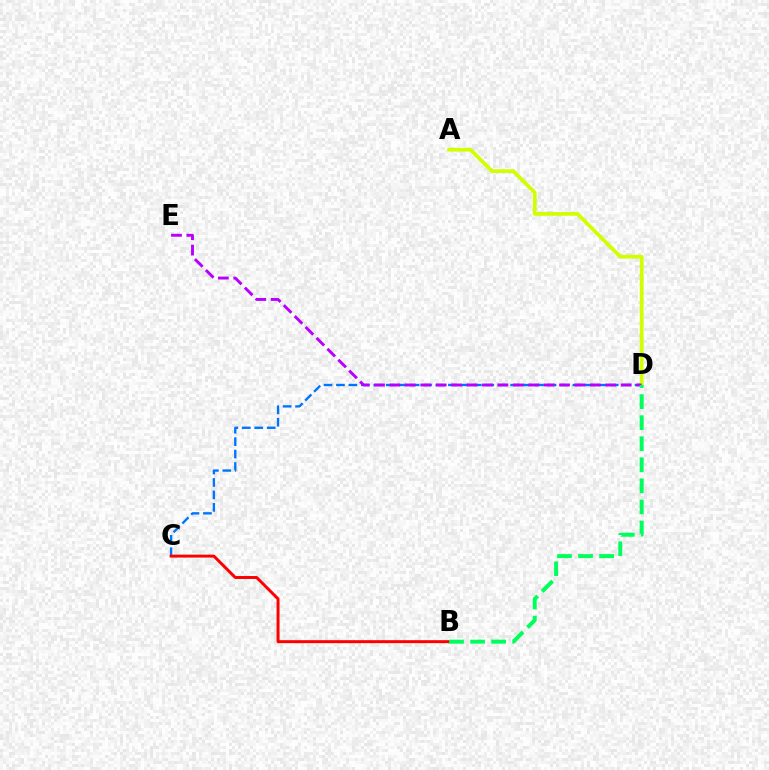{('C', 'D'): [{'color': '#0074ff', 'line_style': 'dashed', 'thickness': 1.69}], ('A', 'D'): [{'color': '#d1ff00', 'line_style': 'solid', 'thickness': 2.69}], ('D', 'E'): [{'color': '#b900ff', 'line_style': 'dashed', 'thickness': 2.09}], ('B', 'C'): [{'color': '#ff0000', 'line_style': 'solid', 'thickness': 2.13}], ('B', 'D'): [{'color': '#00ff5c', 'line_style': 'dashed', 'thickness': 2.86}]}